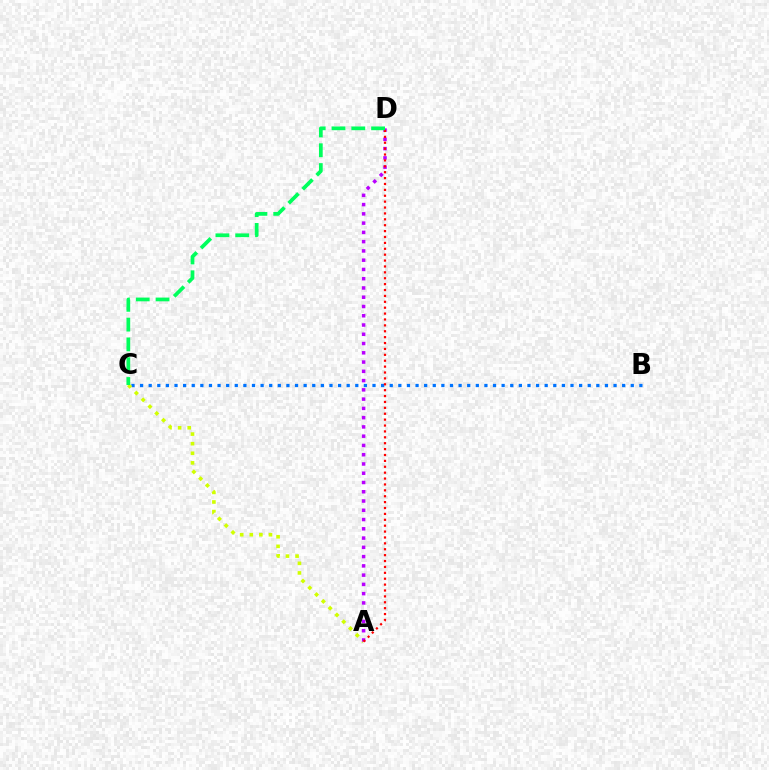{('B', 'C'): [{'color': '#0074ff', 'line_style': 'dotted', 'thickness': 2.34}], ('A', 'C'): [{'color': '#d1ff00', 'line_style': 'dotted', 'thickness': 2.61}], ('A', 'D'): [{'color': '#b900ff', 'line_style': 'dotted', 'thickness': 2.52}, {'color': '#ff0000', 'line_style': 'dotted', 'thickness': 1.6}], ('C', 'D'): [{'color': '#00ff5c', 'line_style': 'dashed', 'thickness': 2.69}]}